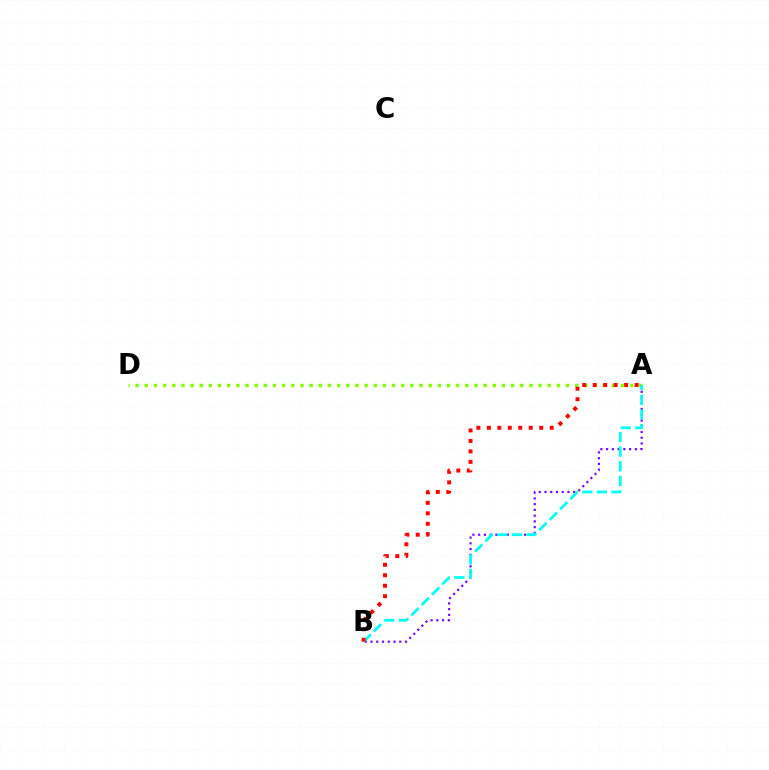{('A', 'D'): [{'color': '#84ff00', 'line_style': 'dotted', 'thickness': 2.49}], ('A', 'B'): [{'color': '#7200ff', 'line_style': 'dotted', 'thickness': 1.56}, {'color': '#00fff6', 'line_style': 'dashed', 'thickness': 1.99}, {'color': '#ff0000', 'line_style': 'dotted', 'thickness': 2.85}]}